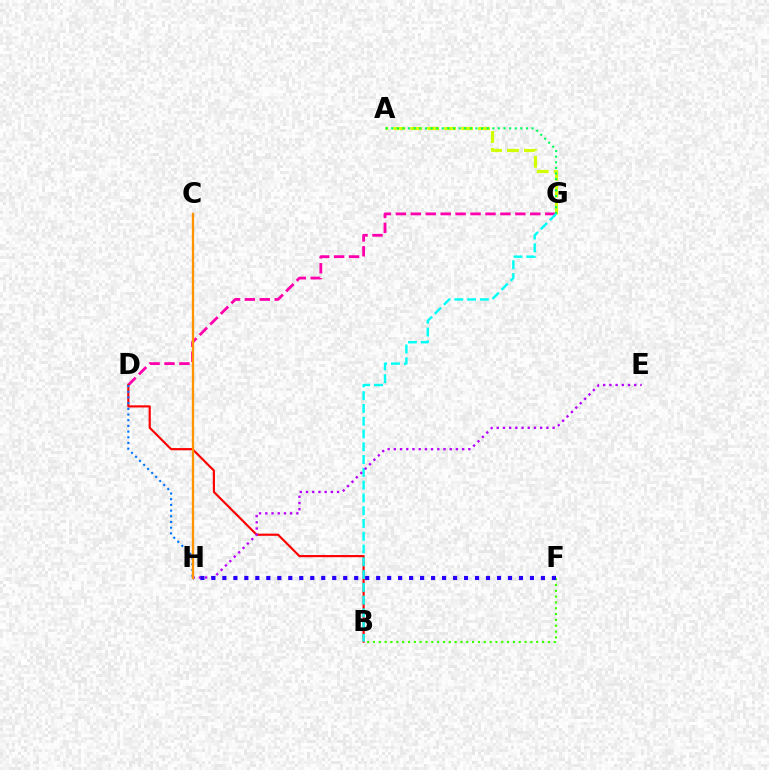{('D', 'G'): [{'color': '#ff00ac', 'line_style': 'dashed', 'thickness': 2.03}], ('B', 'F'): [{'color': '#3dff00', 'line_style': 'dotted', 'thickness': 1.58}], ('A', 'G'): [{'color': '#d1ff00', 'line_style': 'dashed', 'thickness': 2.3}, {'color': '#00ff5c', 'line_style': 'dotted', 'thickness': 1.53}], ('B', 'D'): [{'color': '#ff0000', 'line_style': 'solid', 'thickness': 1.55}], ('D', 'H'): [{'color': '#0074ff', 'line_style': 'dotted', 'thickness': 1.55}], ('B', 'G'): [{'color': '#00fff6', 'line_style': 'dashed', 'thickness': 1.74}], ('E', 'H'): [{'color': '#b900ff', 'line_style': 'dotted', 'thickness': 1.69}], ('F', 'H'): [{'color': '#2500ff', 'line_style': 'dotted', 'thickness': 2.98}], ('C', 'H'): [{'color': '#ff9400', 'line_style': 'solid', 'thickness': 1.69}]}